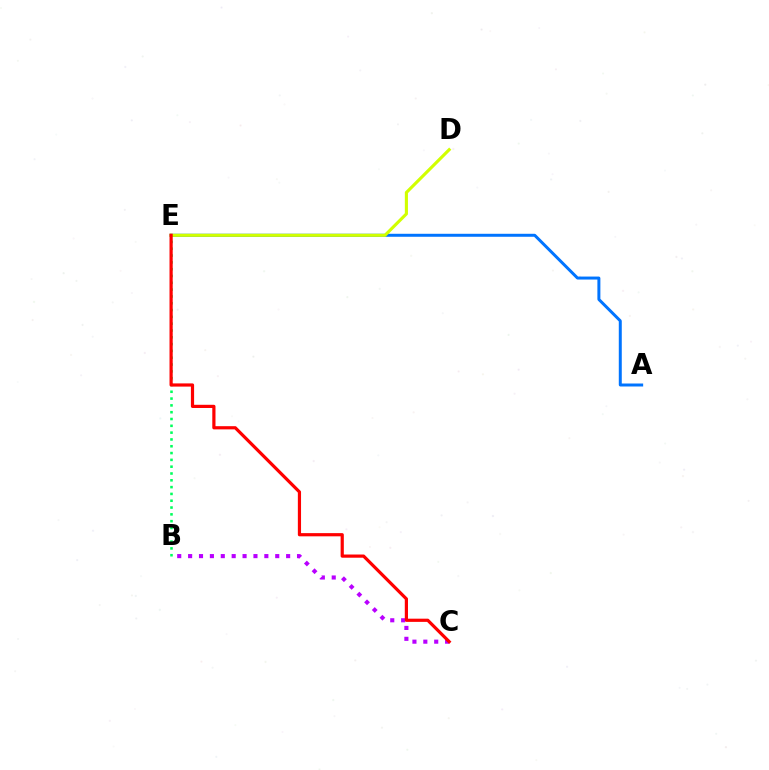{('B', 'C'): [{'color': '#b900ff', 'line_style': 'dotted', 'thickness': 2.96}], ('B', 'E'): [{'color': '#00ff5c', 'line_style': 'dotted', 'thickness': 1.85}], ('A', 'E'): [{'color': '#0074ff', 'line_style': 'solid', 'thickness': 2.15}], ('D', 'E'): [{'color': '#d1ff00', 'line_style': 'solid', 'thickness': 2.24}], ('C', 'E'): [{'color': '#ff0000', 'line_style': 'solid', 'thickness': 2.3}]}